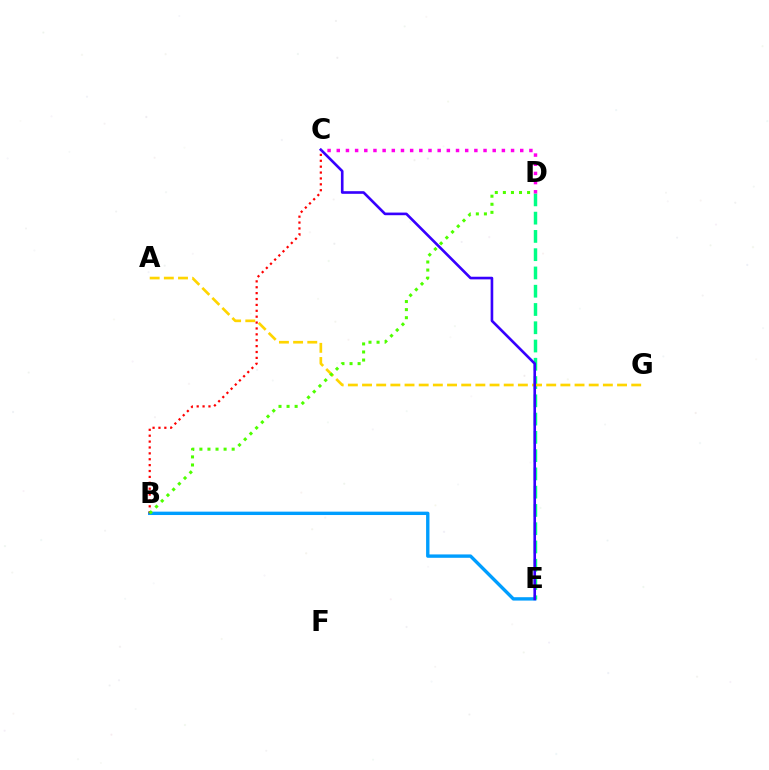{('B', 'E'): [{'color': '#009eff', 'line_style': 'solid', 'thickness': 2.43}], ('D', 'E'): [{'color': '#00ff86', 'line_style': 'dashed', 'thickness': 2.48}], ('B', 'C'): [{'color': '#ff0000', 'line_style': 'dotted', 'thickness': 1.6}], ('A', 'G'): [{'color': '#ffd500', 'line_style': 'dashed', 'thickness': 1.92}], ('C', 'E'): [{'color': '#3700ff', 'line_style': 'solid', 'thickness': 1.9}], ('C', 'D'): [{'color': '#ff00ed', 'line_style': 'dotted', 'thickness': 2.49}], ('B', 'D'): [{'color': '#4fff00', 'line_style': 'dotted', 'thickness': 2.19}]}